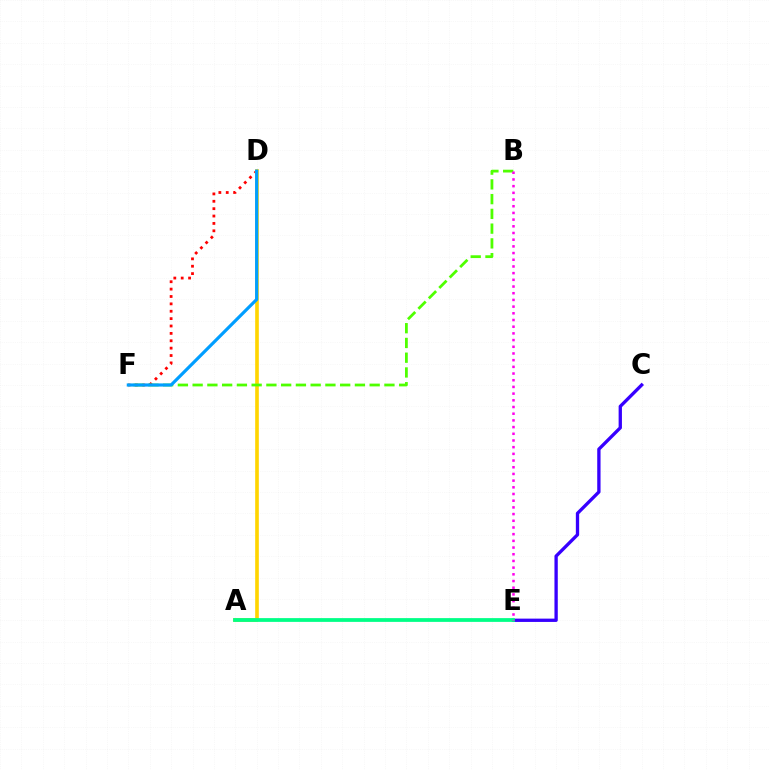{('D', 'F'): [{'color': '#ff0000', 'line_style': 'dotted', 'thickness': 2.0}, {'color': '#009eff', 'line_style': 'solid', 'thickness': 2.29}], ('A', 'D'): [{'color': '#ffd500', 'line_style': 'solid', 'thickness': 2.62}], ('C', 'E'): [{'color': '#3700ff', 'line_style': 'solid', 'thickness': 2.39}], ('B', 'F'): [{'color': '#4fff00', 'line_style': 'dashed', 'thickness': 2.0}], ('A', 'E'): [{'color': '#00ff86', 'line_style': 'solid', 'thickness': 2.71}], ('B', 'E'): [{'color': '#ff00ed', 'line_style': 'dotted', 'thickness': 1.82}]}